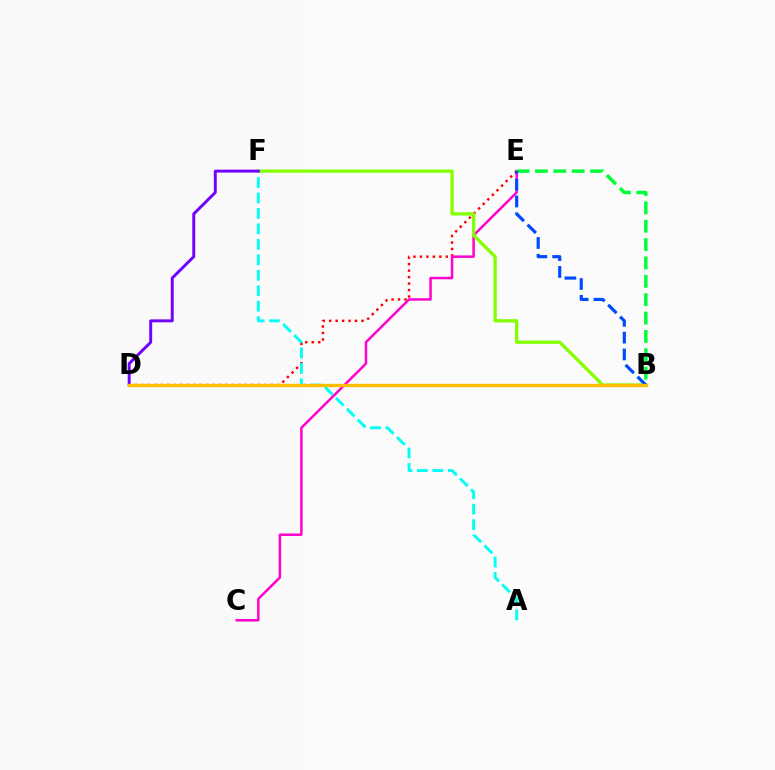{('D', 'E'): [{'color': '#ff0000', 'line_style': 'dotted', 'thickness': 1.76}], ('C', 'E'): [{'color': '#ff00cf', 'line_style': 'solid', 'thickness': 1.79}], ('A', 'F'): [{'color': '#00fff6', 'line_style': 'dashed', 'thickness': 2.1}], ('B', 'F'): [{'color': '#84ff00', 'line_style': 'solid', 'thickness': 2.37}], ('B', 'E'): [{'color': '#00ff39', 'line_style': 'dashed', 'thickness': 2.5}, {'color': '#004bff', 'line_style': 'dashed', 'thickness': 2.28}], ('D', 'F'): [{'color': '#7200ff', 'line_style': 'solid', 'thickness': 2.11}], ('B', 'D'): [{'color': '#ffbd00', 'line_style': 'solid', 'thickness': 2.4}]}